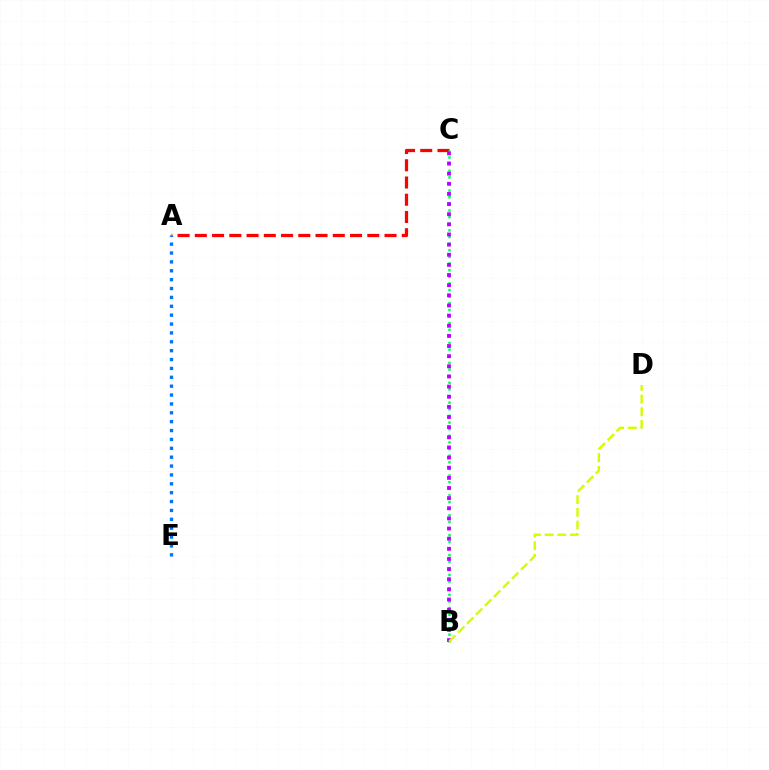{('A', 'C'): [{'color': '#ff0000', 'line_style': 'dashed', 'thickness': 2.34}], ('B', 'C'): [{'color': '#00ff5c', 'line_style': 'dotted', 'thickness': 1.8}, {'color': '#b900ff', 'line_style': 'dotted', 'thickness': 2.76}], ('A', 'E'): [{'color': '#0074ff', 'line_style': 'dotted', 'thickness': 2.41}], ('B', 'D'): [{'color': '#d1ff00', 'line_style': 'dashed', 'thickness': 1.72}]}